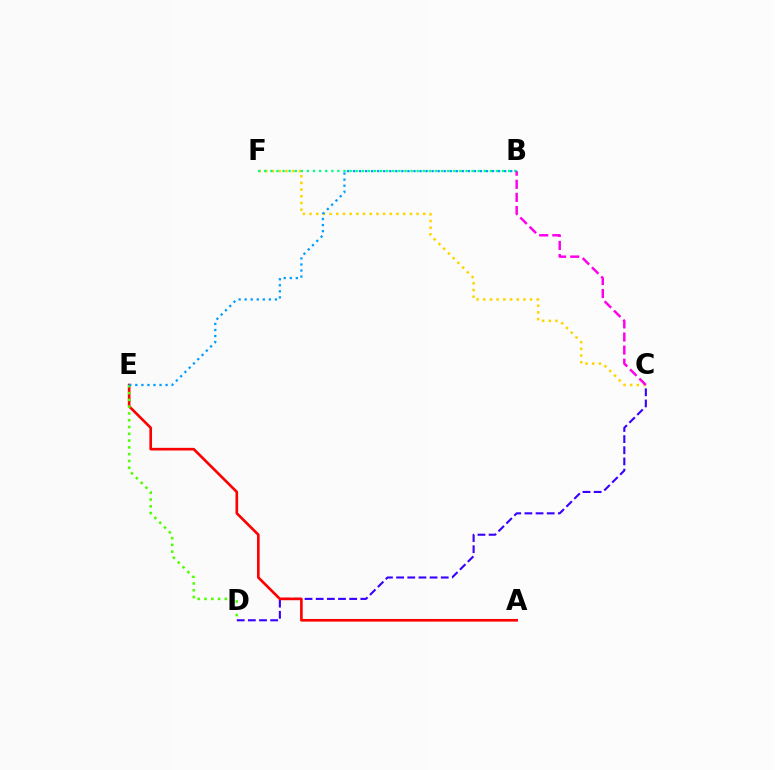{('C', 'D'): [{'color': '#3700ff', 'line_style': 'dashed', 'thickness': 1.52}], ('C', 'F'): [{'color': '#ffd500', 'line_style': 'dotted', 'thickness': 1.82}], ('B', 'F'): [{'color': '#00ff86', 'line_style': 'dotted', 'thickness': 1.66}], ('A', 'E'): [{'color': '#ff0000', 'line_style': 'solid', 'thickness': 1.9}], ('D', 'E'): [{'color': '#4fff00', 'line_style': 'dotted', 'thickness': 1.84}], ('B', 'C'): [{'color': '#ff00ed', 'line_style': 'dashed', 'thickness': 1.78}], ('B', 'E'): [{'color': '#009eff', 'line_style': 'dotted', 'thickness': 1.64}]}